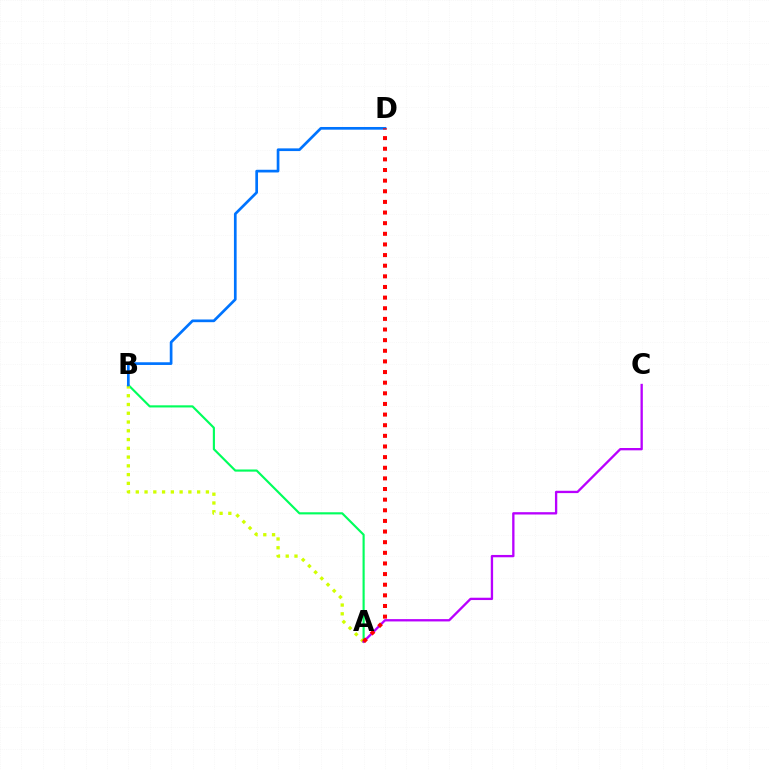{('A', 'B'): [{'color': '#00ff5c', 'line_style': 'solid', 'thickness': 1.55}, {'color': '#d1ff00', 'line_style': 'dotted', 'thickness': 2.38}], ('A', 'C'): [{'color': '#b900ff', 'line_style': 'solid', 'thickness': 1.67}], ('B', 'D'): [{'color': '#0074ff', 'line_style': 'solid', 'thickness': 1.94}], ('A', 'D'): [{'color': '#ff0000', 'line_style': 'dotted', 'thickness': 2.89}]}